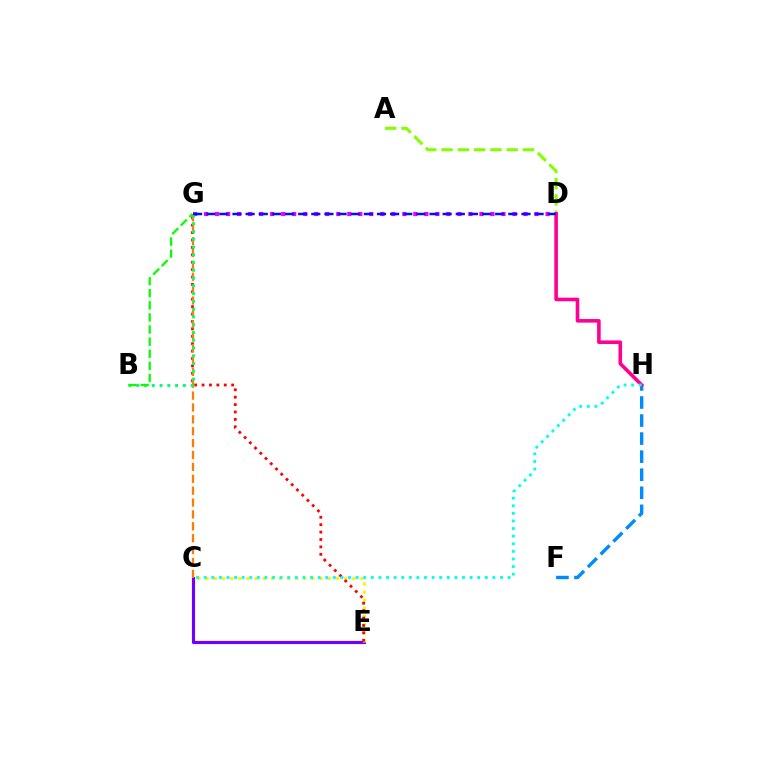{('C', 'E'): [{'color': '#7200ff', 'line_style': 'solid', 'thickness': 2.27}, {'color': '#fcf500', 'line_style': 'dotted', 'thickness': 2.21}], ('E', 'G'): [{'color': '#ff0000', 'line_style': 'dotted', 'thickness': 2.01}], ('F', 'H'): [{'color': '#008cff', 'line_style': 'dashed', 'thickness': 2.45}], ('C', 'G'): [{'color': '#ff7c00', 'line_style': 'dashed', 'thickness': 1.61}], ('A', 'D'): [{'color': '#84ff00', 'line_style': 'dashed', 'thickness': 2.21}], ('D', 'H'): [{'color': '#ff0094', 'line_style': 'solid', 'thickness': 2.59}], ('D', 'G'): [{'color': '#ee00ff', 'line_style': 'dotted', 'thickness': 2.99}, {'color': '#0010ff', 'line_style': 'dashed', 'thickness': 1.78}], ('B', 'G'): [{'color': '#00ff74', 'line_style': 'dotted', 'thickness': 2.11}, {'color': '#08ff00', 'line_style': 'dashed', 'thickness': 1.64}], ('C', 'H'): [{'color': '#00fff6', 'line_style': 'dotted', 'thickness': 2.06}]}